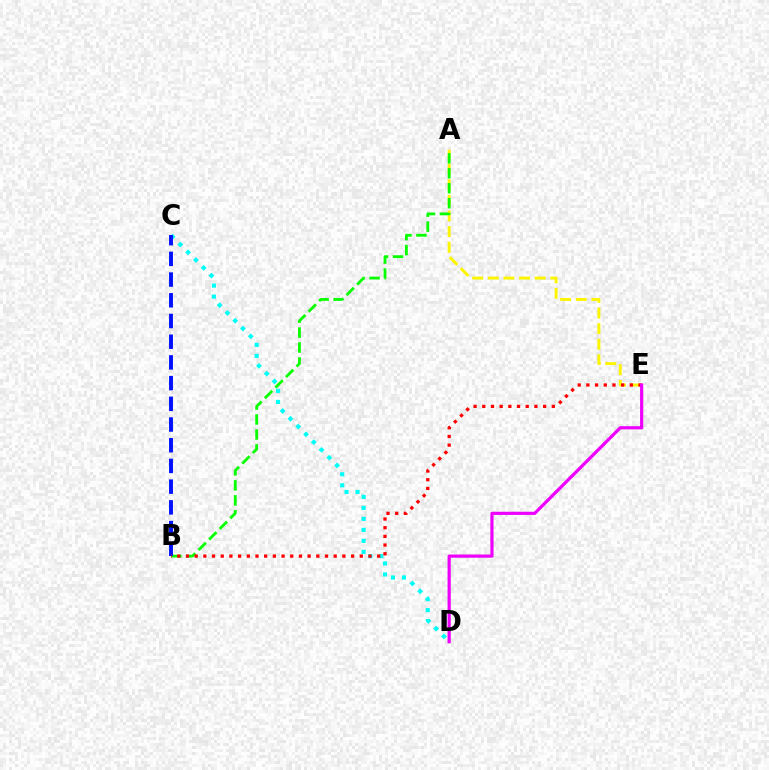{('A', 'E'): [{'color': '#fcf500', 'line_style': 'dashed', 'thickness': 2.12}], ('A', 'B'): [{'color': '#08ff00', 'line_style': 'dashed', 'thickness': 2.03}], ('C', 'D'): [{'color': '#00fff6', 'line_style': 'dotted', 'thickness': 2.99}], ('B', 'C'): [{'color': '#0010ff', 'line_style': 'dashed', 'thickness': 2.81}], ('B', 'E'): [{'color': '#ff0000', 'line_style': 'dotted', 'thickness': 2.36}], ('D', 'E'): [{'color': '#ee00ff', 'line_style': 'solid', 'thickness': 2.31}]}